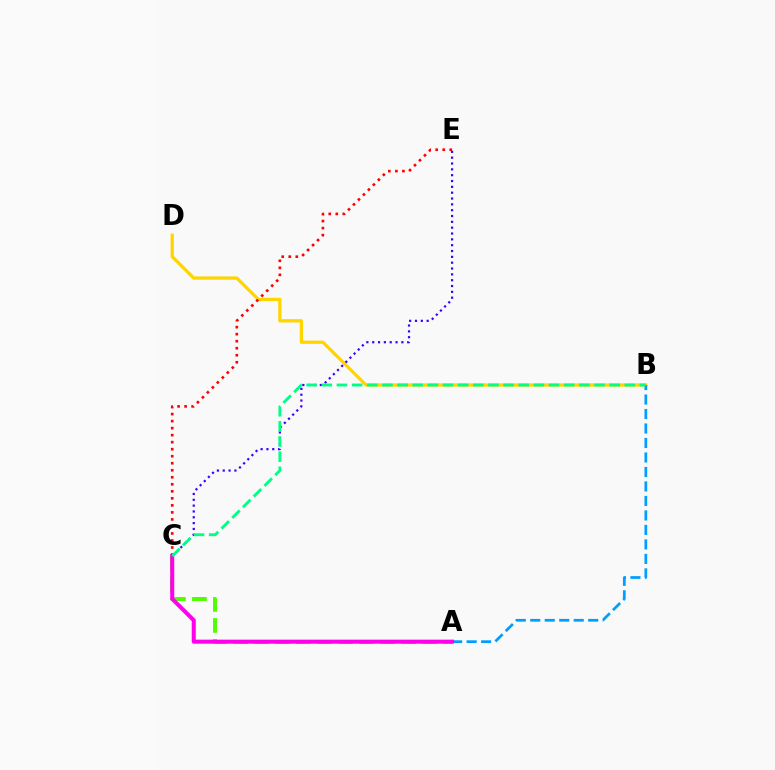{('A', 'C'): [{'color': '#4fff00', 'line_style': 'dashed', 'thickness': 2.86}, {'color': '#ff00ed', 'line_style': 'solid', 'thickness': 2.9}], ('B', 'D'): [{'color': '#ffd500', 'line_style': 'solid', 'thickness': 2.35}], ('A', 'B'): [{'color': '#009eff', 'line_style': 'dashed', 'thickness': 1.97}], ('C', 'E'): [{'color': '#3700ff', 'line_style': 'dotted', 'thickness': 1.58}, {'color': '#ff0000', 'line_style': 'dotted', 'thickness': 1.91}], ('B', 'C'): [{'color': '#00ff86', 'line_style': 'dashed', 'thickness': 2.06}]}